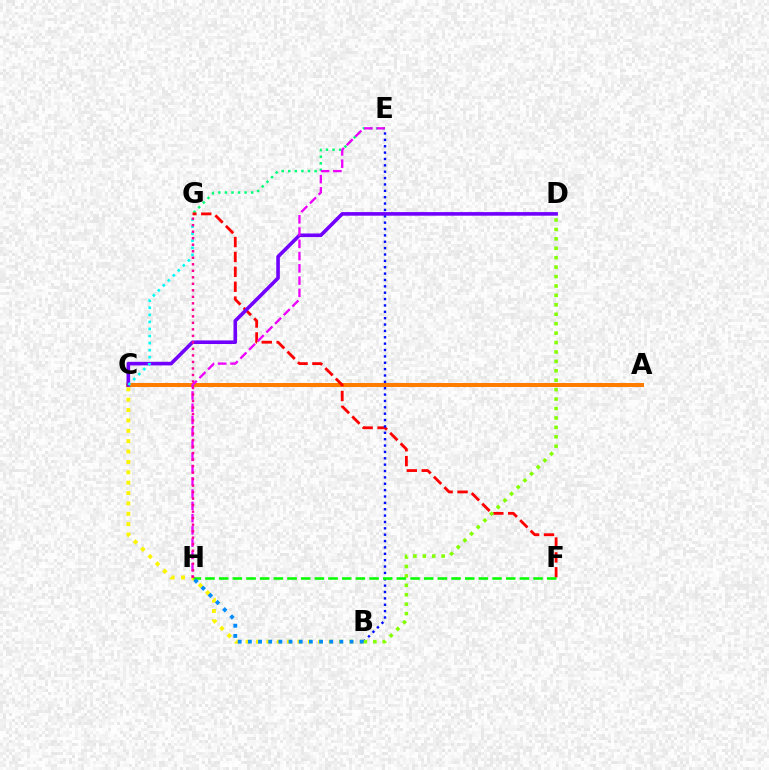{('E', 'G'): [{'color': '#00ff74', 'line_style': 'dotted', 'thickness': 1.78}], ('A', 'C'): [{'color': '#ff7c00', 'line_style': 'solid', 'thickness': 2.87}], ('B', 'C'): [{'color': '#fcf500', 'line_style': 'dotted', 'thickness': 2.82}], ('F', 'G'): [{'color': '#ff0000', 'line_style': 'dashed', 'thickness': 2.02}], ('B', 'E'): [{'color': '#0010ff', 'line_style': 'dotted', 'thickness': 1.73}], ('F', 'H'): [{'color': '#08ff00', 'line_style': 'dashed', 'thickness': 1.86}], ('B', 'D'): [{'color': '#84ff00', 'line_style': 'dotted', 'thickness': 2.56}], ('C', 'D'): [{'color': '#7200ff', 'line_style': 'solid', 'thickness': 2.59}], ('B', 'H'): [{'color': '#008cff', 'line_style': 'dotted', 'thickness': 2.76}], ('C', 'G'): [{'color': '#00fff6', 'line_style': 'dotted', 'thickness': 1.92}], ('E', 'H'): [{'color': '#ee00ff', 'line_style': 'dashed', 'thickness': 1.67}], ('G', 'H'): [{'color': '#ff0094', 'line_style': 'dotted', 'thickness': 1.77}]}